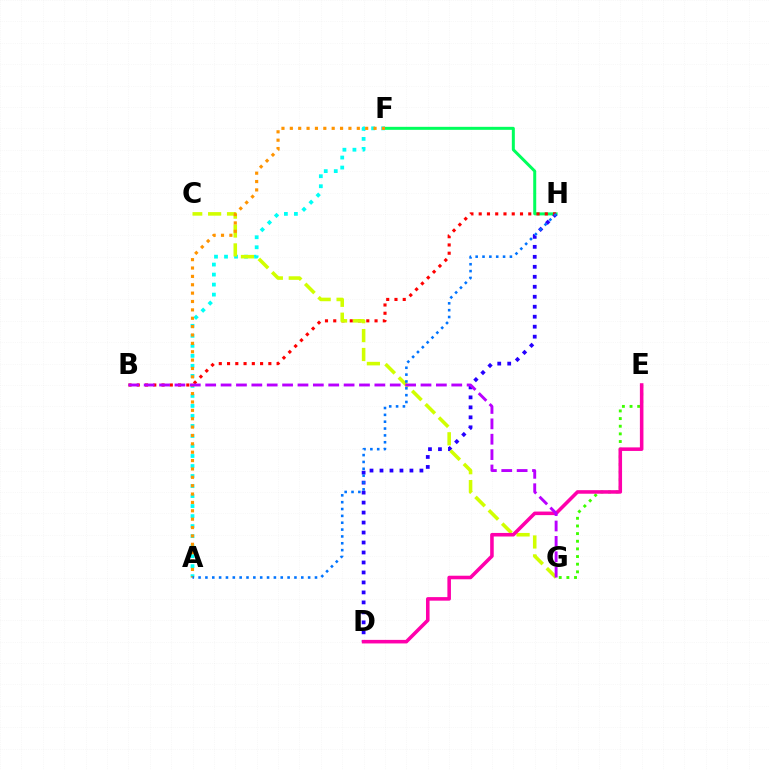{('A', 'F'): [{'color': '#00fff6', 'line_style': 'dotted', 'thickness': 2.72}, {'color': '#ff9400', 'line_style': 'dotted', 'thickness': 2.27}], ('F', 'H'): [{'color': '#00ff5c', 'line_style': 'solid', 'thickness': 2.16}], ('D', 'H'): [{'color': '#2500ff', 'line_style': 'dotted', 'thickness': 2.71}], ('E', 'G'): [{'color': '#3dff00', 'line_style': 'dotted', 'thickness': 2.08}], ('B', 'H'): [{'color': '#ff0000', 'line_style': 'dotted', 'thickness': 2.24}], ('C', 'G'): [{'color': '#d1ff00', 'line_style': 'dashed', 'thickness': 2.57}], ('D', 'E'): [{'color': '#ff00ac', 'line_style': 'solid', 'thickness': 2.56}], ('B', 'G'): [{'color': '#b900ff', 'line_style': 'dashed', 'thickness': 2.09}], ('A', 'H'): [{'color': '#0074ff', 'line_style': 'dotted', 'thickness': 1.86}]}